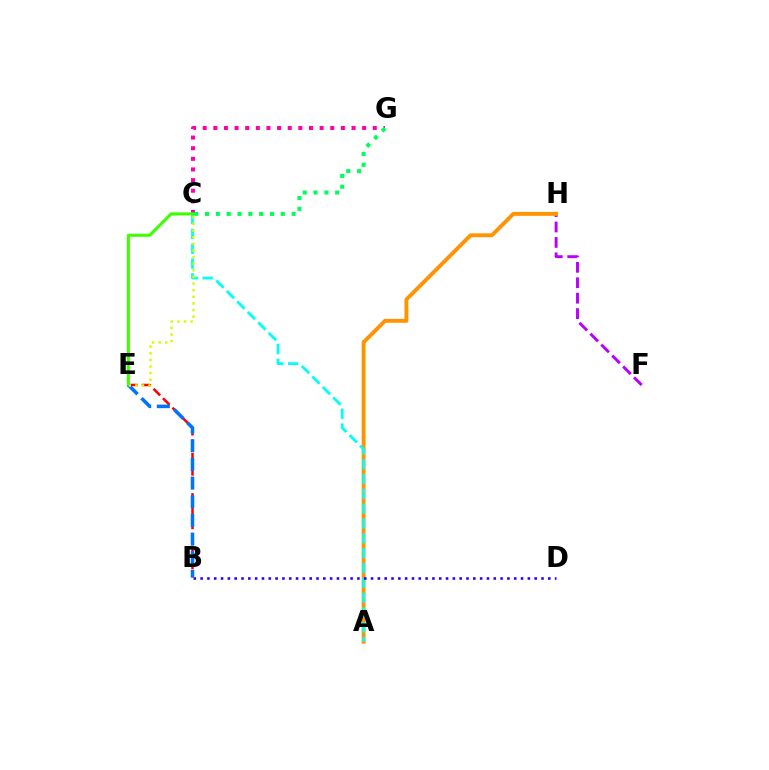{('F', 'H'): [{'color': '#b900ff', 'line_style': 'dashed', 'thickness': 2.1}], ('A', 'H'): [{'color': '#ff9400', 'line_style': 'solid', 'thickness': 2.8}], ('C', 'G'): [{'color': '#ff00ac', 'line_style': 'dotted', 'thickness': 2.89}, {'color': '#00ff5c', 'line_style': 'dotted', 'thickness': 2.94}], ('A', 'C'): [{'color': '#00fff6', 'line_style': 'dashed', 'thickness': 2.01}], ('B', 'D'): [{'color': '#2500ff', 'line_style': 'dotted', 'thickness': 1.85}], ('B', 'E'): [{'color': '#ff0000', 'line_style': 'dashed', 'thickness': 1.82}, {'color': '#0074ff', 'line_style': 'dashed', 'thickness': 2.54}], ('C', 'E'): [{'color': '#3dff00', 'line_style': 'solid', 'thickness': 2.23}, {'color': '#d1ff00', 'line_style': 'dotted', 'thickness': 1.8}]}